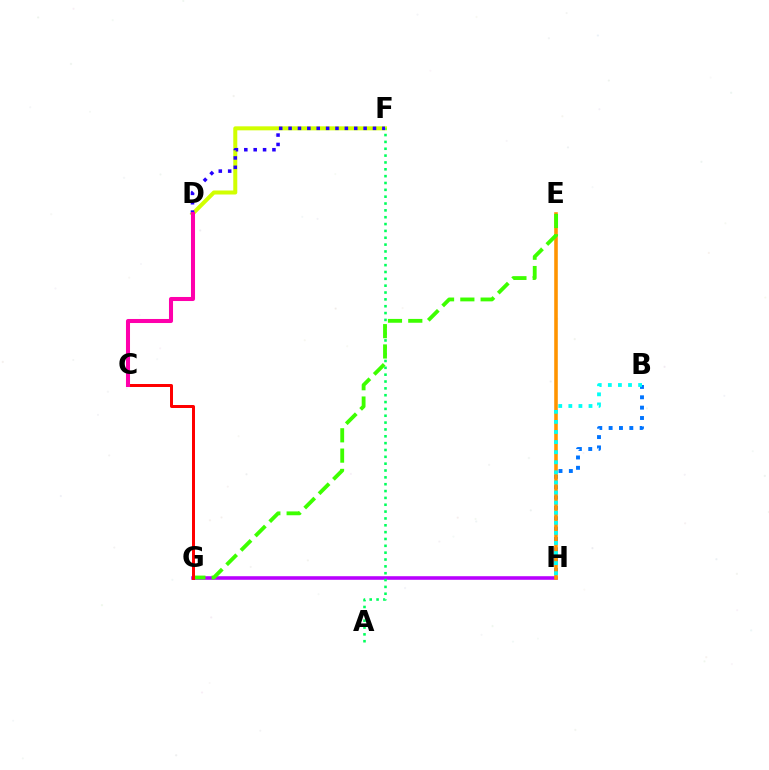{('D', 'F'): [{'color': '#d1ff00', 'line_style': 'solid', 'thickness': 2.89}, {'color': '#2500ff', 'line_style': 'dotted', 'thickness': 2.55}], ('G', 'H'): [{'color': '#b900ff', 'line_style': 'solid', 'thickness': 2.58}], ('B', 'H'): [{'color': '#0074ff', 'line_style': 'dotted', 'thickness': 2.81}, {'color': '#00fff6', 'line_style': 'dotted', 'thickness': 2.74}], ('E', 'H'): [{'color': '#ff9400', 'line_style': 'solid', 'thickness': 2.58}], ('A', 'F'): [{'color': '#00ff5c', 'line_style': 'dotted', 'thickness': 1.86}], ('E', 'G'): [{'color': '#3dff00', 'line_style': 'dashed', 'thickness': 2.76}], ('C', 'G'): [{'color': '#ff0000', 'line_style': 'solid', 'thickness': 2.15}], ('C', 'D'): [{'color': '#ff00ac', 'line_style': 'solid', 'thickness': 2.92}]}